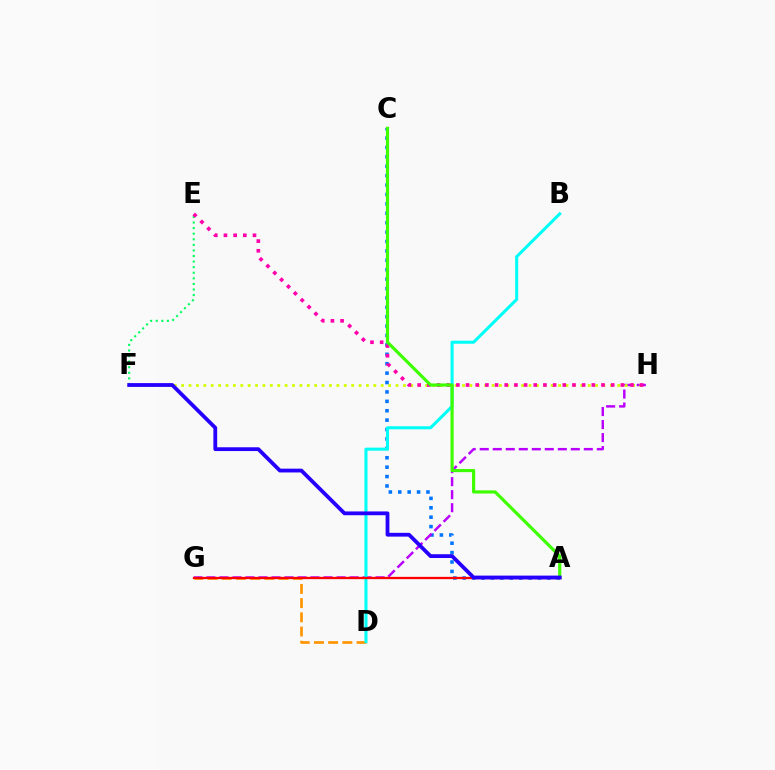{('D', 'G'): [{'color': '#ff9400', 'line_style': 'dashed', 'thickness': 1.93}], ('A', 'C'): [{'color': '#0074ff', 'line_style': 'dotted', 'thickness': 2.55}, {'color': '#3dff00', 'line_style': 'solid', 'thickness': 2.27}], ('G', 'H'): [{'color': '#b900ff', 'line_style': 'dashed', 'thickness': 1.77}], ('F', 'H'): [{'color': '#d1ff00', 'line_style': 'dotted', 'thickness': 2.01}], ('B', 'D'): [{'color': '#00fff6', 'line_style': 'solid', 'thickness': 2.19}], ('E', 'F'): [{'color': '#00ff5c', 'line_style': 'dotted', 'thickness': 1.52}], ('A', 'G'): [{'color': '#ff0000', 'line_style': 'solid', 'thickness': 1.65}], ('E', 'H'): [{'color': '#ff00ac', 'line_style': 'dotted', 'thickness': 2.63}], ('A', 'F'): [{'color': '#2500ff', 'line_style': 'solid', 'thickness': 2.73}]}